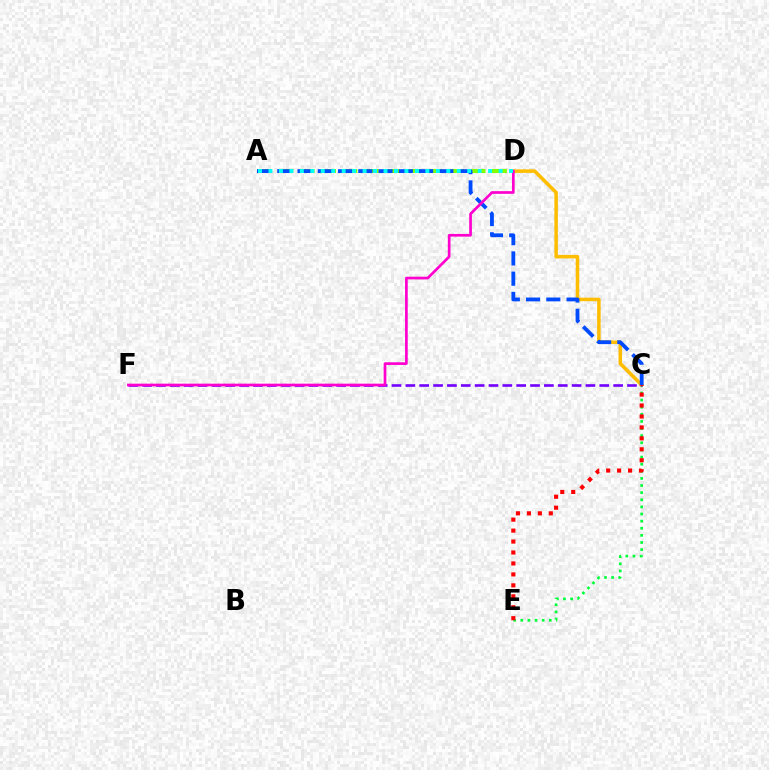{('A', 'D'): [{'color': '#84ff00', 'line_style': 'dashed', 'thickness': 2.9}, {'color': '#00fff6', 'line_style': 'dotted', 'thickness': 2.84}], ('C', 'E'): [{'color': '#00ff39', 'line_style': 'dotted', 'thickness': 1.93}, {'color': '#ff0000', 'line_style': 'dotted', 'thickness': 2.98}], ('C', 'D'): [{'color': '#ffbd00', 'line_style': 'solid', 'thickness': 2.54}], ('C', 'F'): [{'color': '#7200ff', 'line_style': 'dashed', 'thickness': 1.88}], ('A', 'C'): [{'color': '#004bff', 'line_style': 'dashed', 'thickness': 2.75}], ('D', 'F'): [{'color': '#ff00cf', 'line_style': 'solid', 'thickness': 1.94}]}